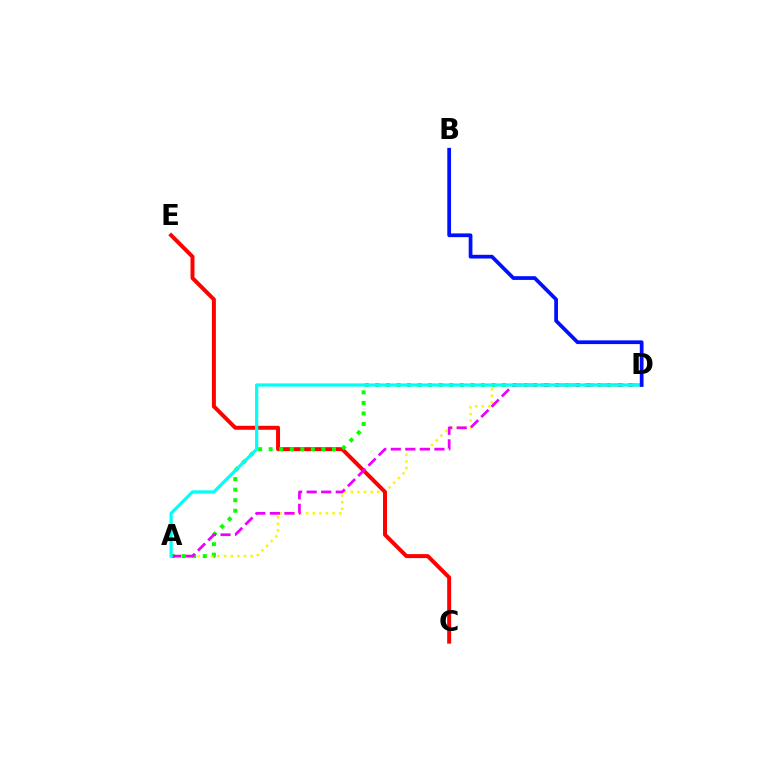{('A', 'D'): [{'color': '#fcf500', 'line_style': 'dotted', 'thickness': 1.79}, {'color': '#08ff00', 'line_style': 'dotted', 'thickness': 2.87}, {'color': '#ee00ff', 'line_style': 'dashed', 'thickness': 1.98}, {'color': '#00fff6', 'line_style': 'solid', 'thickness': 2.31}], ('C', 'E'): [{'color': '#ff0000', 'line_style': 'solid', 'thickness': 2.86}], ('B', 'D'): [{'color': '#0010ff', 'line_style': 'solid', 'thickness': 2.69}]}